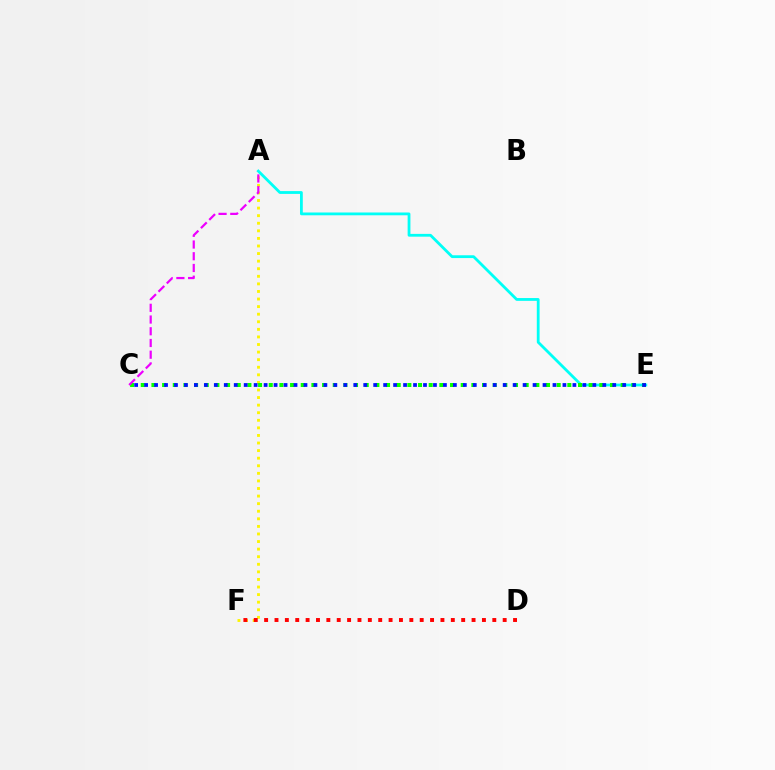{('A', 'F'): [{'color': '#fcf500', 'line_style': 'dotted', 'thickness': 2.06}], ('A', 'E'): [{'color': '#00fff6', 'line_style': 'solid', 'thickness': 2.01}], ('D', 'F'): [{'color': '#ff0000', 'line_style': 'dotted', 'thickness': 2.82}], ('C', 'E'): [{'color': '#08ff00', 'line_style': 'dotted', 'thickness': 2.9}, {'color': '#0010ff', 'line_style': 'dotted', 'thickness': 2.71}], ('A', 'C'): [{'color': '#ee00ff', 'line_style': 'dashed', 'thickness': 1.59}]}